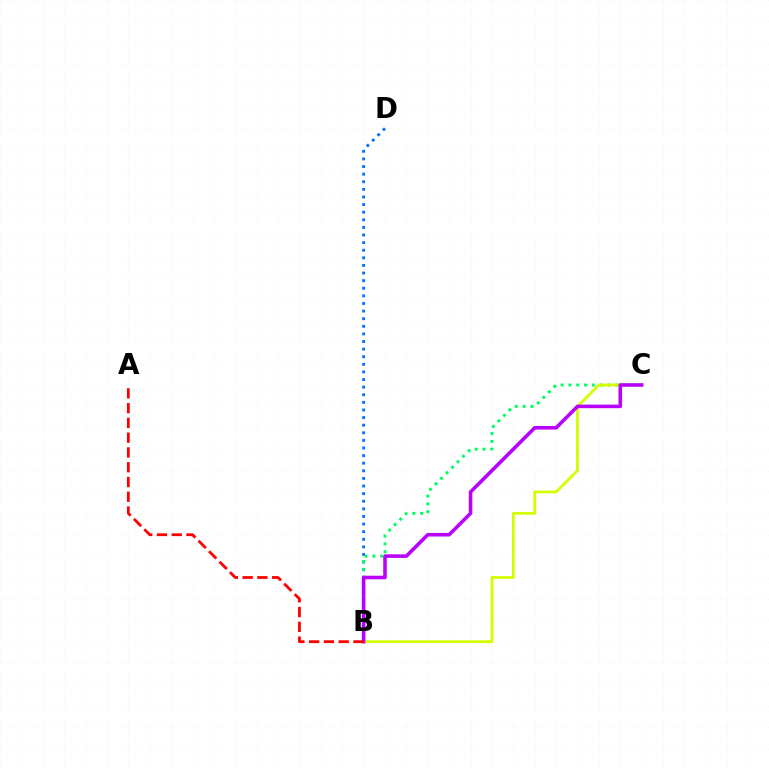{('B', 'D'): [{'color': '#0074ff', 'line_style': 'dotted', 'thickness': 2.07}], ('B', 'C'): [{'color': '#00ff5c', 'line_style': 'dotted', 'thickness': 2.12}, {'color': '#d1ff00', 'line_style': 'solid', 'thickness': 2.03}, {'color': '#b900ff', 'line_style': 'solid', 'thickness': 2.56}], ('A', 'B'): [{'color': '#ff0000', 'line_style': 'dashed', 'thickness': 2.01}]}